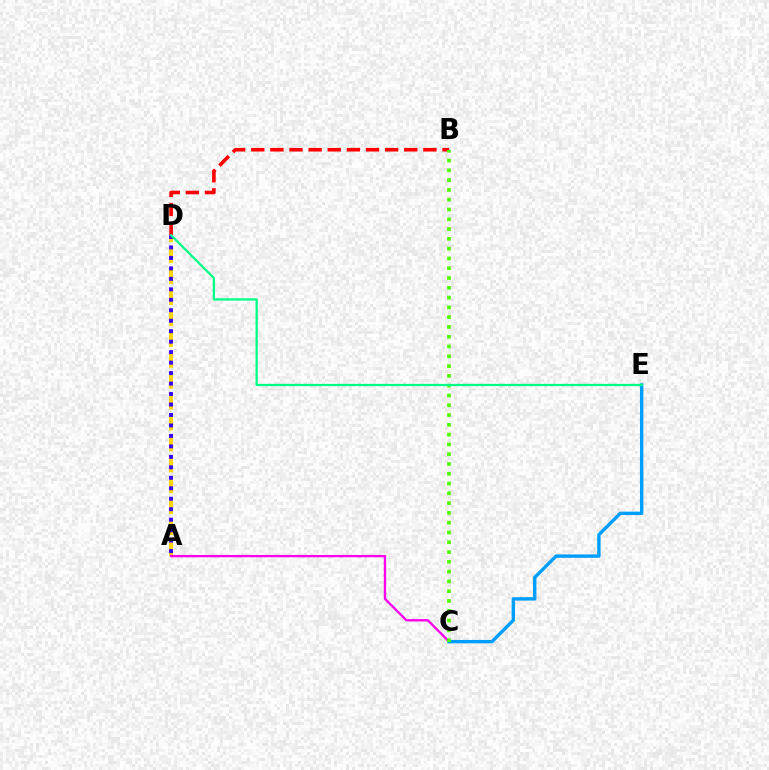{('B', 'D'): [{'color': '#ff0000', 'line_style': 'dashed', 'thickness': 2.6}], ('A', 'D'): [{'color': '#ffd500', 'line_style': 'dashed', 'thickness': 2.84}, {'color': '#3700ff', 'line_style': 'dotted', 'thickness': 2.84}], ('A', 'C'): [{'color': '#ff00ed', 'line_style': 'solid', 'thickness': 1.68}], ('C', 'E'): [{'color': '#009eff', 'line_style': 'solid', 'thickness': 2.45}], ('B', 'C'): [{'color': '#4fff00', 'line_style': 'dotted', 'thickness': 2.66}], ('D', 'E'): [{'color': '#00ff86', 'line_style': 'solid', 'thickness': 1.63}]}